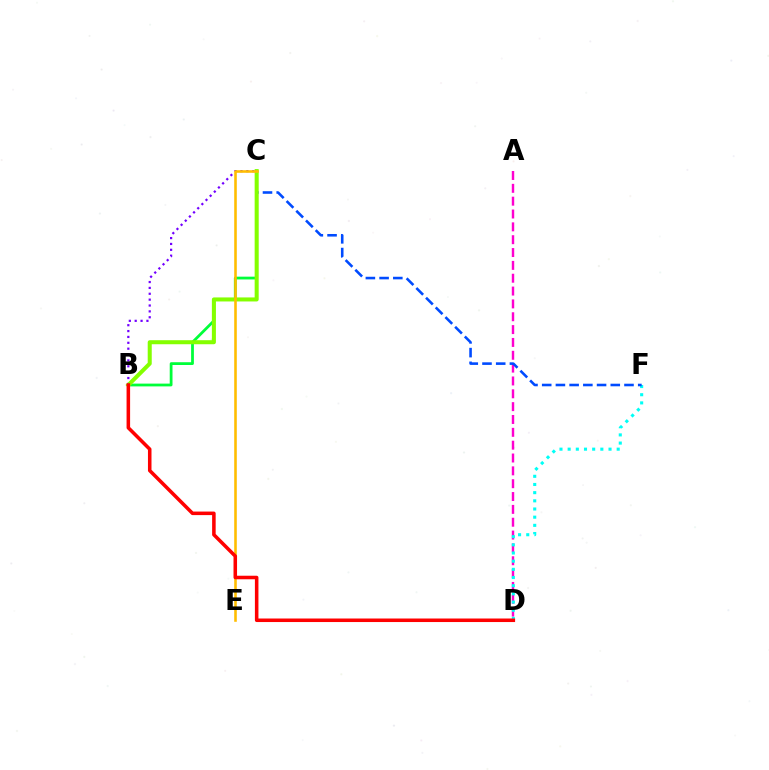{('B', 'C'): [{'color': '#00ff39', 'line_style': 'solid', 'thickness': 2.0}, {'color': '#7200ff', 'line_style': 'dotted', 'thickness': 1.59}, {'color': '#84ff00', 'line_style': 'solid', 'thickness': 2.9}], ('A', 'D'): [{'color': '#ff00cf', 'line_style': 'dashed', 'thickness': 1.74}], ('D', 'F'): [{'color': '#00fff6', 'line_style': 'dotted', 'thickness': 2.22}], ('C', 'F'): [{'color': '#004bff', 'line_style': 'dashed', 'thickness': 1.86}], ('C', 'E'): [{'color': '#ffbd00', 'line_style': 'solid', 'thickness': 1.86}], ('B', 'D'): [{'color': '#ff0000', 'line_style': 'solid', 'thickness': 2.55}]}